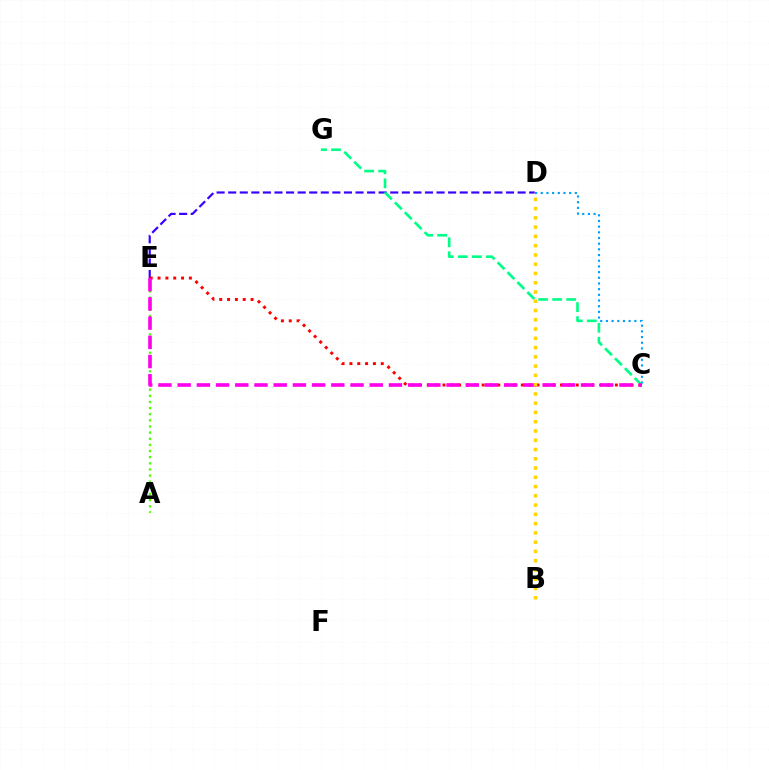{('A', 'E'): [{'color': '#4fff00', 'line_style': 'dotted', 'thickness': 1.67}], ('D', 'E'): [{'color': '#3700ff', 'line_style': 'dashed', 'thickness': 1.57}], ('C', 'D'): [{'color': '#009eff', 'line_style': 'dotted', 'thickness': 1.54}], ('C', 'E'): [{'color': '#ff0000', 'line_style': 'dotted', 'thickness': 2.13}, {'color': '#ff00ed', 'line_style': 'dashed', 'thickness': 2.61}], ('C', 'G'): [{'color': '#00ff86', 'line_style': 'dashed', 'thickness': 1.9}], ('B', 'D'): [{'color': '#ffd500', 'line_style': 'dotted', 'thickness': 2.52}]}